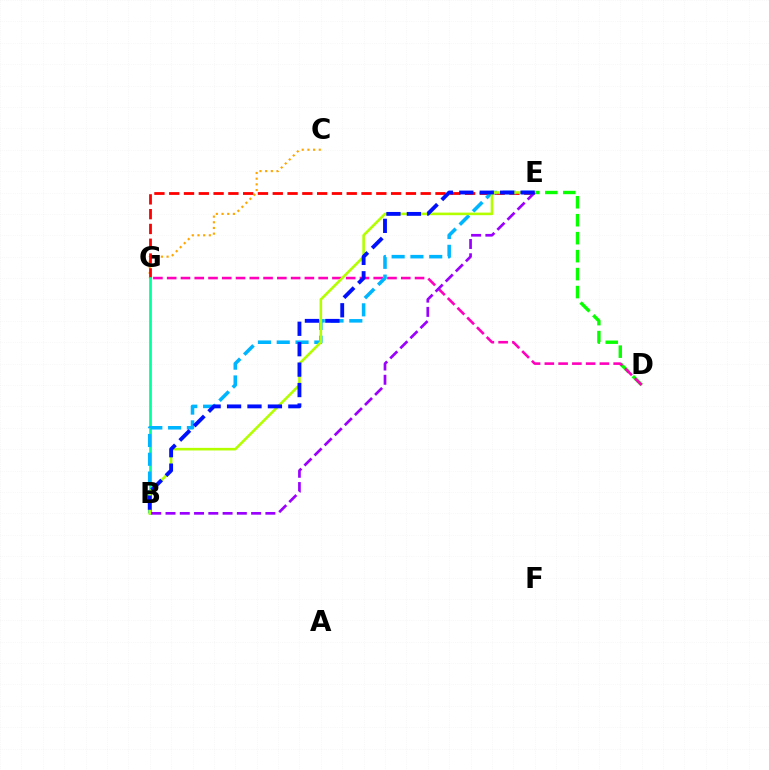{('C', 'G'): [{'color': '#ffa500', 'line_style': 'dotted', 'thickness': 1.54}], ('E', 'G'): [{'color': '#ff0000', 'line_style': 'dashed', 'thickness': 2.01}], ('D', 'E'): [{'color': '#08ff00', 'line_style': 'dashed', 'thickness': 2.44}], ('B', 'G'): [{'color': '#00ff9d', 'line_style': 'solid', 'thickness': 1.95}], ('D', 'G'): [{'color': '#ff00bd', 'line_style': 'dashed', 'thickness': 1.87}], ('B', 'E'): [{'color': '#00b5ff', 'line_style': 'dashed', 'thickness': 2.55}, {'color': '#b3ff00', 'line_style': 'solid', 'thickness': 1.87}, {'color': '#9b00ff', 'line_style': 'dashed', 'thickness': 1.94}, {'color': '#0010ff', 'line_style': 'dashed', 'thickness': 2.78}]}